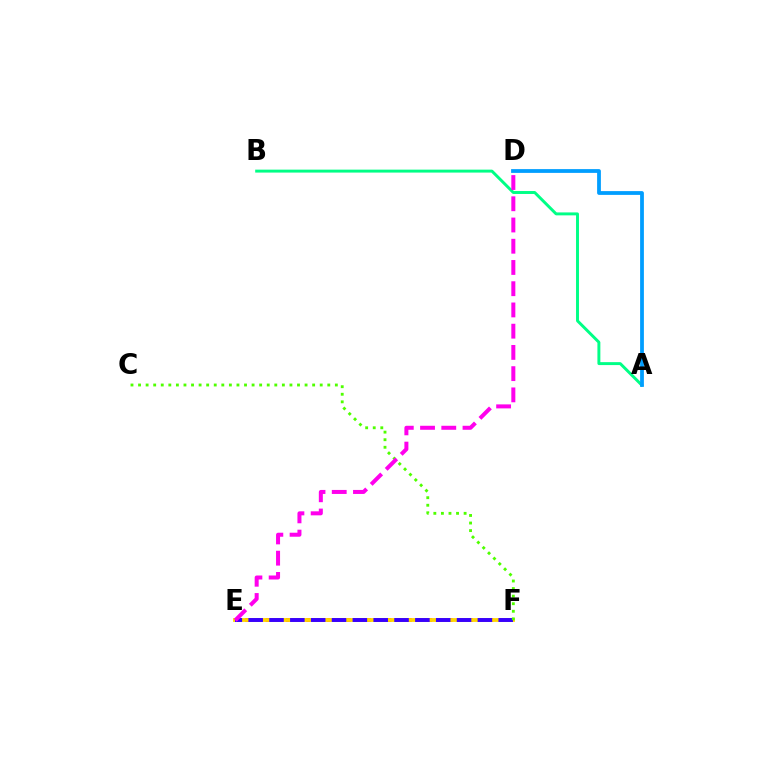{('A', 'B'): [{'color': '#00ff86', 'line_style': 'solid', 'thickness': 2.12}], ('E', 'F'): [{'color': '#ff0000', 'line_style': 'dotted', 'thickness': 2.77}, {'color': '#ffd500', 'line_style': 'solid', 'thickness': 2.74}, {'color': '#3700ff', 'line_style': 'dashed', 'thickness': 2.83}], ('A', 'D'): [{'color': '#009eff', 'line_style': 'solid', 'thickness': 2.72}], ('C', 'F'): [{'color': '#4fff00', 'line_style': 'dotted', 'thickness': 2.06}], ('D', 'E'): [{'color': '#ff00ed', 'line_style': 'dashed', 'thickness': 2.88}]}